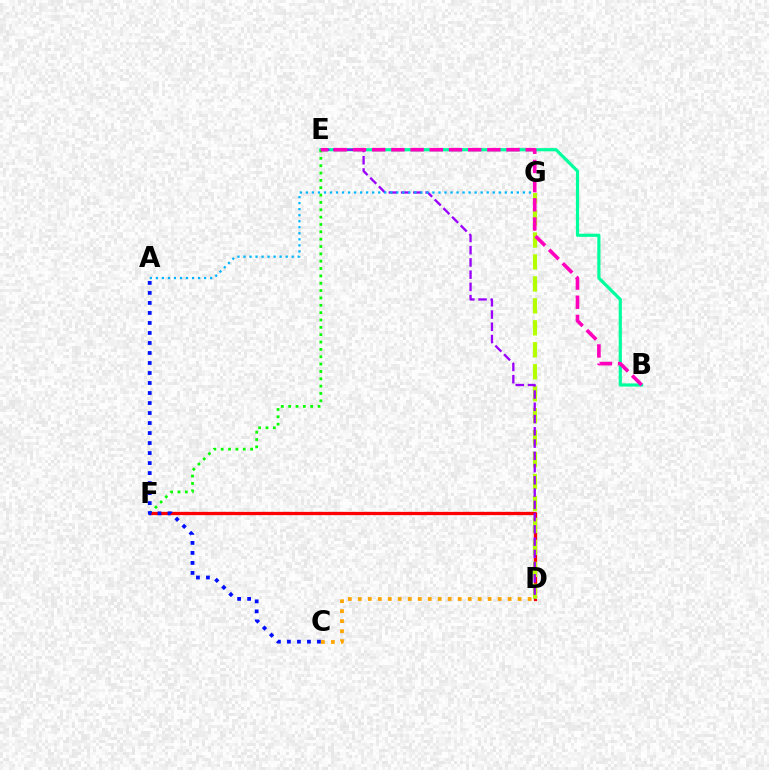{('B', 'E'): [{'color': '#00ff9d', 'line_style': 'solid', 'thickness': 2.29}, {'color': '#ff00bd', 'line_style': 'dashed', 'thickness': 2.61}], ('E', 'F'): [{'color': '#08ff00', 'line_style': 'dotted', 'thickness': 2.0}], ('D', 'F'): [{'color': '#ff0000', 'line_style': 'solid', 'thickness': 2.36}], ('D', 'G'): [{'color': '#b3ff00', 'line_style': 'dashed', 'thickness': 2.98}], ('D', 'E'): [{'color': '#9b00ff', 'line_style': 'dashed', 'thickness': 1.66}], ('C', 'D'): [{'color': '#ffa500', 'line_style': 'dotted', 'thickness': 2.71}], ('A', 'C'): [{'color': '#0010ff', 'line_style': 'dotted', 'thickness': 2.72}], ('A', 'G'): [{'color': '#00b5ff', 'line_style': 'dotted', 'thickness': 1.64}]}